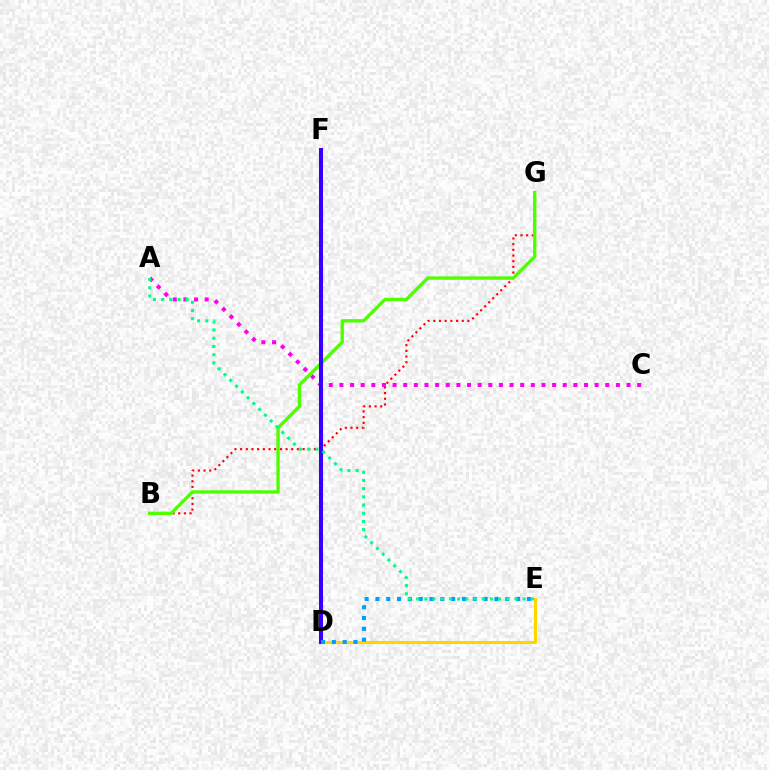{('D', 'E'): [{'color': '#ffd500', 'line_style': 'solid', 'thickness': 2.21}, {'color': '#009eff', 'line_style': 'dotted', 'thickness': 2.94}], ('B', 'G'): [{'color': '#ff0000', 'line_style': 'dotted', 'thickness': 1.54}, {'color': '#4fff00', 'line_style': 'solid', 'thickness': 2.42}], ('A', 'C'): [{'color': '#ff00ed', 'line_style': 'dotted', 'thickness': 2.89}], ('D', 'F'): [{'color': '#3700ff', 'line_style': 'solid', 'thickness': 2.93}], ('A', 'E'): [{'color': '#00ff86', 'line_style': 'dotted', 'thickness': 2.22}]}